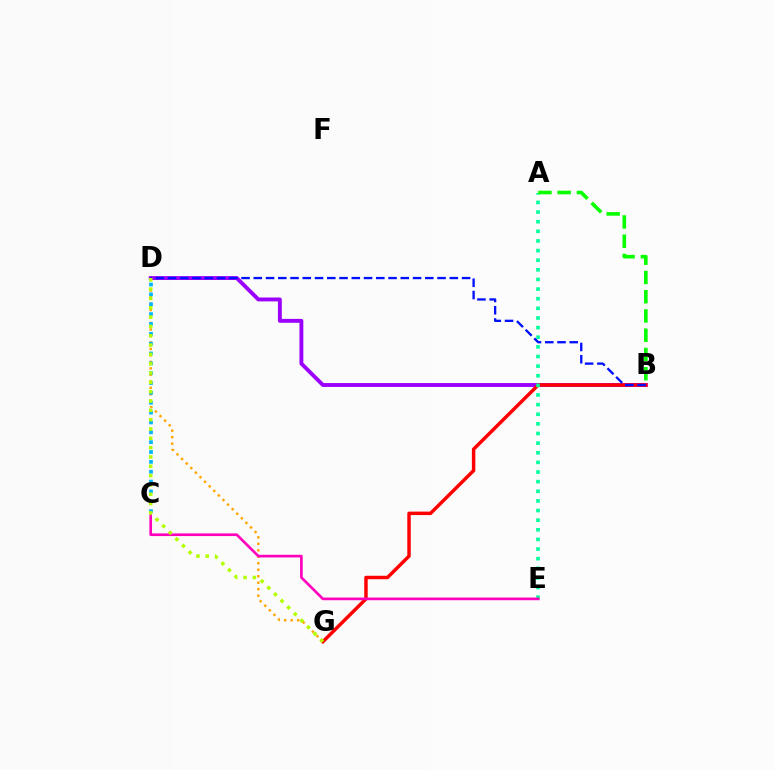{('B', 'D'): [{'color': '#9b00ff', 'line_style': 'solid', 'thickness': 2.8}, {'color': '#0010ff', 'line_style': 'dashed', 'thickness': 1.66}], ('D', 'G'): [{'color': '#ffa500', 'line_style': 'dotted', 'thickness': 1.76}, {'color': '#b3ff00', 'line_style': 'dotted', 'thickness': 2.53}], ('B', 'G'): [{'color': '#ff0000', 'line_style': 'solid', 'thickness': 2.49}], ('C', 'D'): [{'color': '#00b5ff', 'line_style': 'dotted', 'thickness': 2.68}], ('A', 'E'): [{'color': '#00ff9d', 'line_style': 'dotted', 'thickness': 2.62}], ('A', 'B'): [{'color': '#08ff00', 'line_style': 'dashed', 'thickness': 2.62}], ('C', 'E'): [{'color': '#ff00bd', 'line_style': 'solid', 'thickness': 1.92}]}